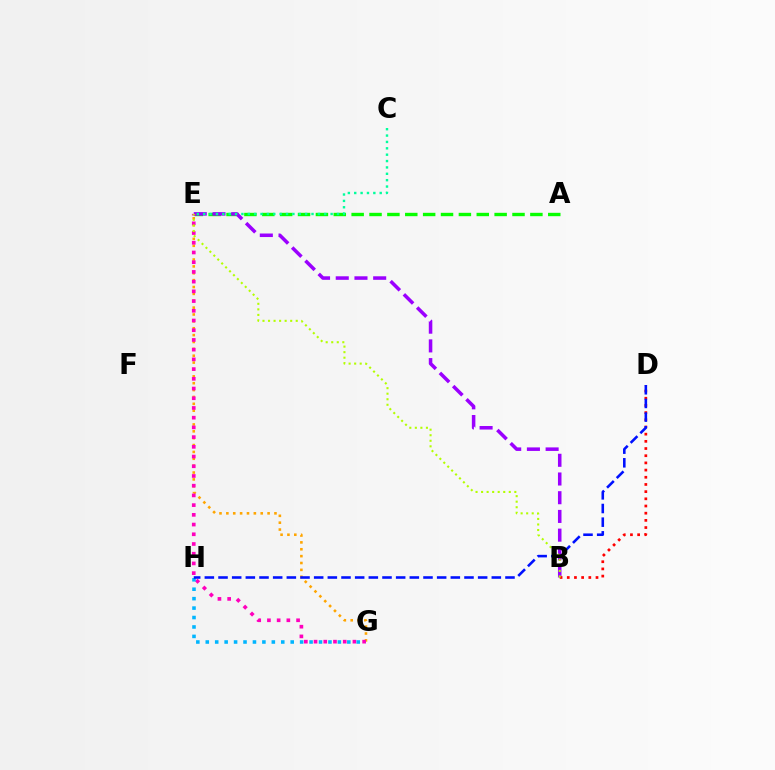{('A', 'E'): [{'color': '#08ff00', 'line_style': 'dashed', 'thickness': 2.43}], ('B', 'E'): [{'color': '#9b00ff', 'line_style': 'dashed', 'thickness': 2.54}, {'color': '#b3ff00', 'line_style': 'dotted', 'thickness': 1.51}], ('E', 'G'): [{'color': '#ffa500', 'line_style': 'dotted', 'thickness': 1.87}, {'color': '#ff00bd', 'line_style': 'dotted', 'thickness': 2.64}], ('G', 'H'): [{'color': '#00b5ff', 'line_style': 'dotted', 'thickness': 2.56}], ('C', 'E'): [{'color': '#00ff9d', 'line_style': 'dotted', 'thickness': 1.73}], ('B', 'D'): [{'color': '#ff0000', 'line_style': 'dotted', 'thickness': 1.95}], ('D', 'H'): [{'color': '#0010ff', 'line_style': 'dashed', 'thickness': 1.86}]}